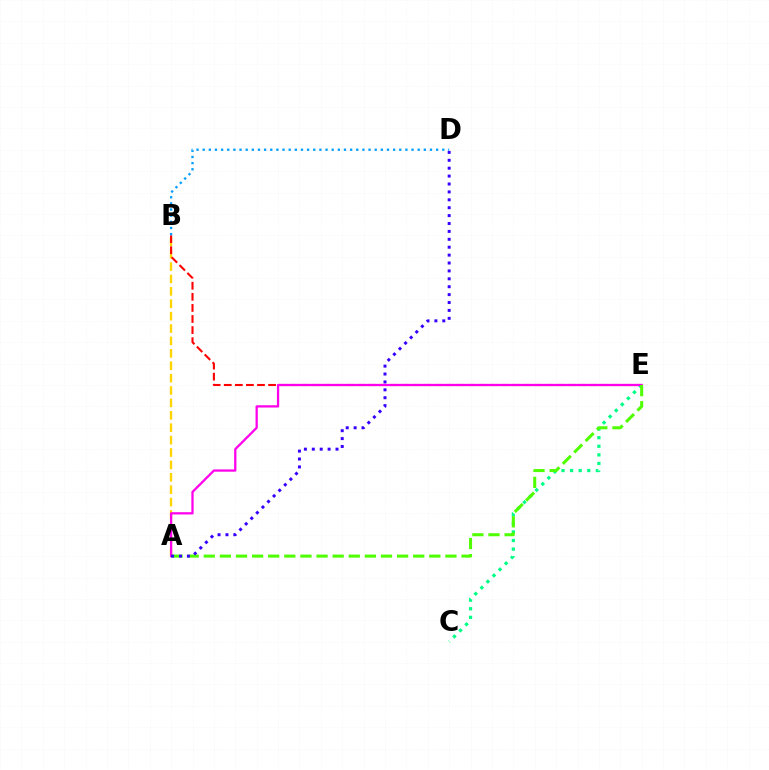{('A', 'B'): [{'color': '#ffd500', 'line_style': 'dashed', 'thickness': 1.68}], ('B', 'E'): [{'color': '#ff0000', 'line_style': 'dashed', 'thickness': 1.51}], ('C', 'E'): [{'color': '#00ff86', 'line_style': 'dotted', 'thickness': 2.34}], ('A', 'E'): [{'color': '#ff00ed', 'line_style': 'solid', 'thickness': 1.64}, {'color': '#4fff00', 'line_style': 'dashed', 'thickness': 2.19}], ('A', 'D'): [{'color': '#3700ff', 'line_style': 'dotted', 'thickness': 2.15}], ('B', 'D'): [{'color': '#009eff', 'line_style': 'dotted', 'thickness': 1.67}]}